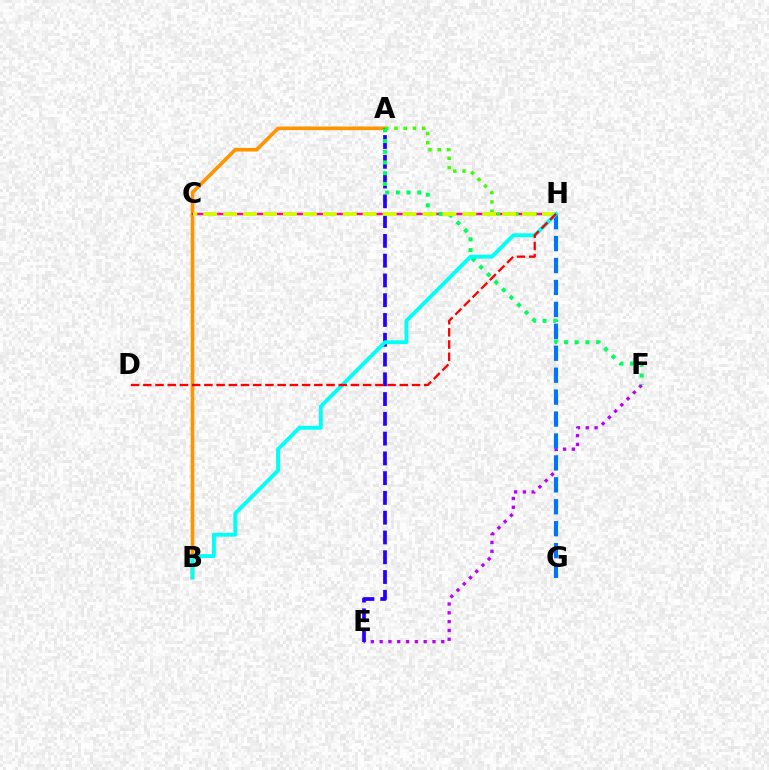{('A', 'B'): [{'color': '#ff9400', 'line_style': 'solid', 'thickness': 2.6}], ('C', 'H'): [{'color': '#ff00ac', 'line_style': 'solid', 'thickness': 1.75}, {'color': '#d1ff00', 'line_style': 'dashed', 'thickness': 2.71}], ('E', 'F'): [{'color': '#b900ff', 'line_style': 'dotted', 'thickness': 2.39}], ('A', 'E'): [{'color': '#2500ff', 'line_style': 'dashed', 'thickness': 2.69}], ('A', 'H'): [{'color': '#3dff00', 'line_style': 'dotted', 'thickness': 2.51}], ('A', 'F'): [{'color': '#00ff5c', 'line_style': 'dotted', 'thickness': 2.91}], ('G', 'H'): [{'color': '#0074ff', 'line_style': 'dashed', 'thickness': 2.98}], ('B', 'H'): [{'color': '#00fff6', 'line_style': 'solid', 'thickness': 2.78}], ('D', 'H'): [{'color': '#ff0000', 'line_style': 'dashed', 'thickness': 1.66}]}